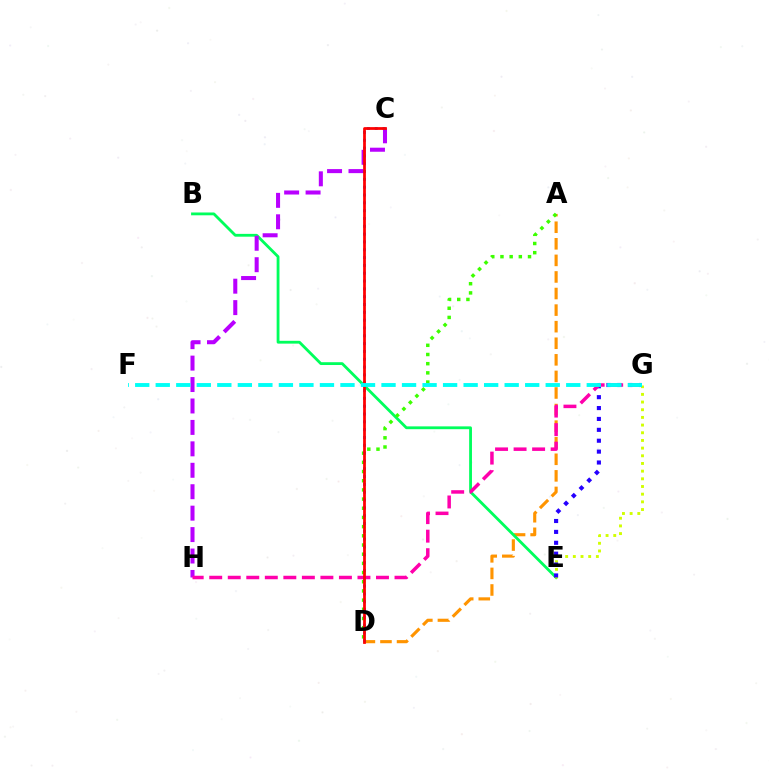{('A', 'D'): [{'color': '#ff9400', 'line_style': 'dashed', 'thickness': 2.25}, {'color': '#3dff00', 'line_style': 'dotted', 'thickness': 2.5}], ('B', 'E'): [{'color': '#00ff5c', 'line_style': 'solid', 'thickness': 2.03}], ('E', 'G'): [{'color': '#d1ff00', 'line_style': 'dotted', 'thickness': 2.09}, {'color': '#2500ff', 'line_style': 'dotted', 'thickness': 2.96}], ('C', 'H'): [{'color': '#b900ff', 'line_style': 'dashed', 'thickness': 2.91}], ('G', 'H'): [{'color': '#ff00ac', 'line_style': 'dashed', 'thickness': 2.52}], ('C', 'D'): [{'color': '#0074ff', 'line_style': 'dotted', 'thickness': 2.13}, {'color': '#ff0000', 'line_style': 'solid', 'thickness': 1.98}], ('F', 'G'): [{'color': '#00fff6', 'line_style': 'dashed', 'thickness': 2.79}]}